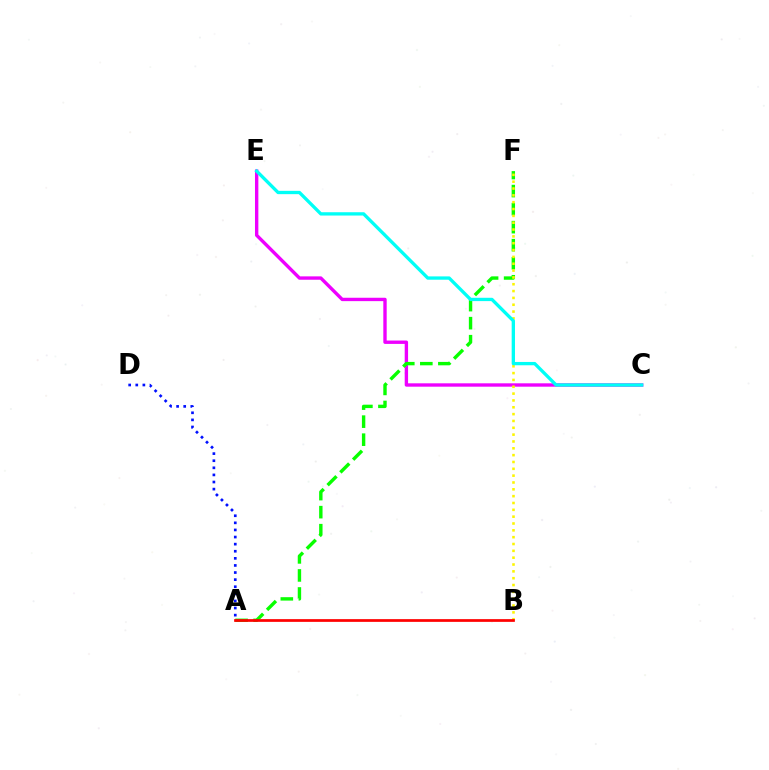{('C', 'E'): [{'color': '#ee00ff', 'line_style': 'solid', 'thickness': 2.43}, {'color': '#00fff6', 'line_style': 'solid', 'thickness': 2.39}], ('A', 'F'): [{'color': '#08ff00', 'line_style': 'dashed', 'thickness': 2.45}], ('B', 'F'): [{'color': '#fcf500', 'line_style': 'dotted', 'thickness': 1.86}], ('A', 'D'): [{'color': '#0010ff', 'line_style': 'dotted', 'thickness': 1.93}], ('A', 'B'): [{'color': '#ff0000', 'line_style': 'solid', 'thickness': 1.96}]}